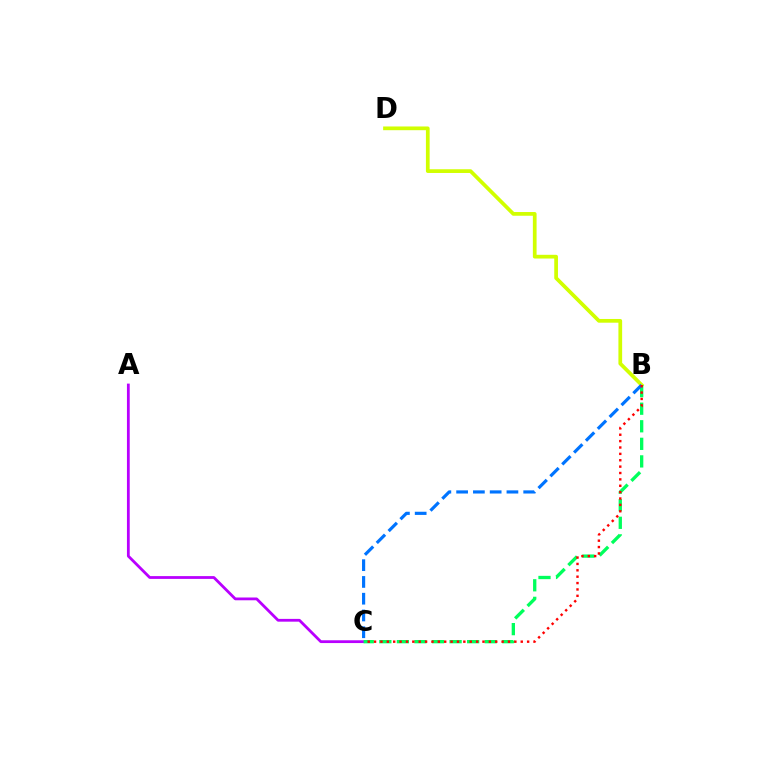{('A', 'C'): [{'color': '#b900ff', 'line_style': 'solid', 'thickness': 2.01}], ('B', 'D'): [{'color': '#d1ff00', 'line_style': 'solid', 'thickness': 2.68}], ('B', 'C'): [{'color': '#00ff5c', 'line_style': 'dashed', 'thickness': 2.39}, {'color': '#0074ff', 'line_style': 'dashed', 'thickness': 2.28}, {'color': '#ff0000', 'line_style': 'dotted', 'thickness': 1.73}]}